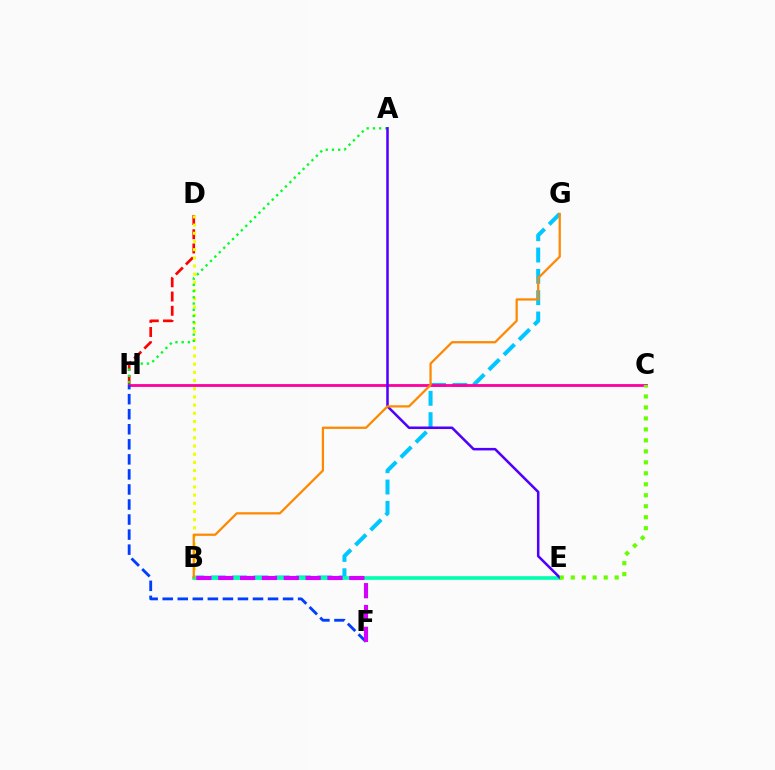{('B', 'G'): [{'color': '#00c7ff', 'line_style': 'dashed', 'thickness': 2.9}, {'color': '#ff8800', 'line_style': 'solid', 'thickness': 1.62}], ('D', 'H'): [{'color': '#ff0000', 'line_style': 'dashed', 'thickness': 1.94}], ('B', 'D'): [{'color': '#eeff00', 'line_style': 'dotted', 'thickness': 2.22}], ('B', 'E'): [{'color': '#00ffaf', 'line_style': 'solid', 'thickness': 2.62}], ('C', 'H'): [{'color': '#ff00a0', 'line_style': 'solid', 'thickness': 2.03}], ('A', 'H'): [{'color': '#00ff27', 'line_style': 'dotted', 'thickness': 1.69}], ('F', 'H'): [{'color': '#003fff', 'line_style': 'dashed', 'thickness': 2.04}], ('A', 'E'): [{'color': '#4f00ff', 'line_style': 'solid', 'thickness': 1.82}], ('B', 'F'): [{'color': '#d600ff', 'line_style': 'dashed', 'thickness': 2.97}], ('C', 'E'): [{'color': '#66ff00', 'line_style': 'dotted', 'thickness': 2.98}]}